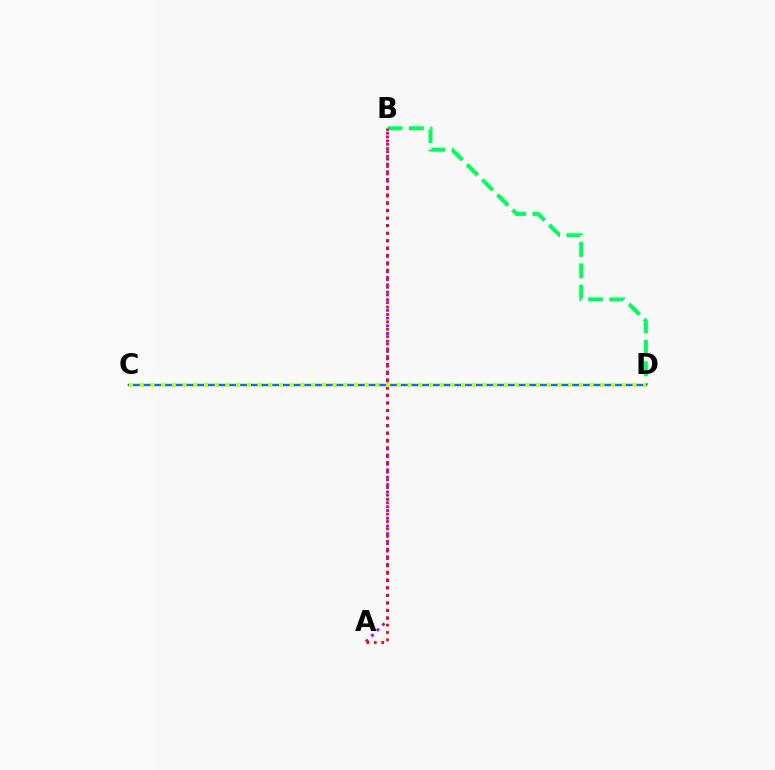{('A', 'B'): [{'color': '#b900ff', 'line_style': 'dotted', 'thickness': 2.09}, {'color': '#ff0000', 'line_style': 'dotted', 'thickness': 2.01}], ('B', 'D'): [{'color': '#00ff5c', 'line_style': 'dashed', 'thickness': 2.91}], ('C', 'D'): [{'color': '#0074ff', 'line_style': 'solid', 'thickness': 1.74}, {'color': '#d1ff00', 'line_style': 'dotted', 'thickness': 2.91}]}